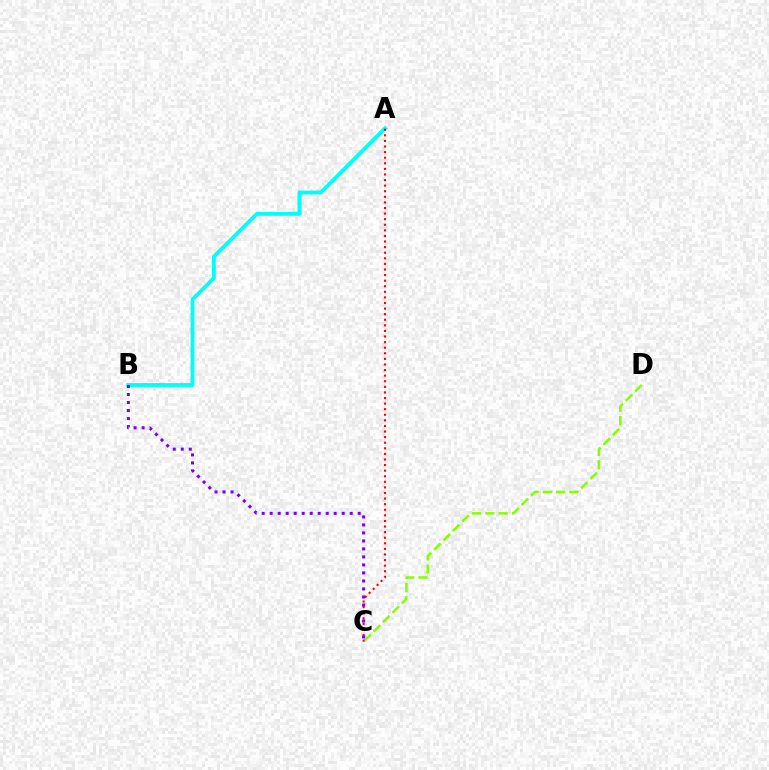{('C', 'D'): [{'color': '#84ff00', 'line_style': 'dashed', 'thickness': 1.8}], ('A', 'B'): [{'color': '#00fff6', 'line_style': 'solid', 'thickness': 2.77}], ('B', 'C'): [{'color': '#7200ff', 'line_style': 'dotted', 'thickness': 2.17}], ('A', 'C'): [{'color': '#ff0000', 'line_style': 'dotted', 'thickness': 1.52}]}